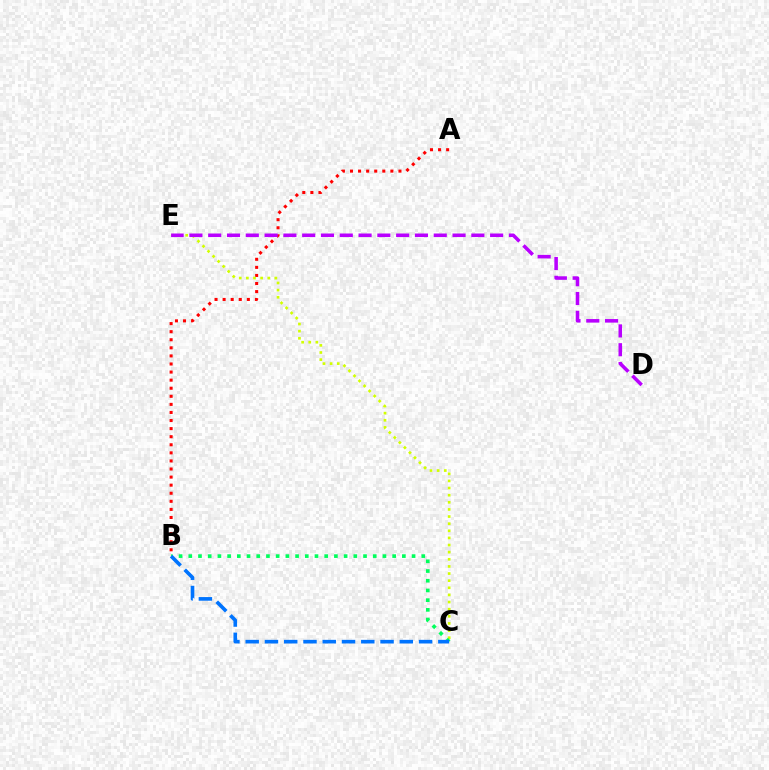{('A', 'B'): [{'color': '#ff0000', 'line_style': 'dotted', 'thickness': 2.19}], ('C', 'E'): [{'color': '#d1ff00', 'line_style': 'dotted', 'thickness': 1.94}], ('B', 'C'): [{'color': '#00ff5c', 'line_style': 'dotted', 'thickness': 2.64}, {'color': '#0074ff', 'line_style': 'dashed', 'thickness': 2.62}], ('D', 'E'): [{'color': '#b900ff', 'line_style': 'dashed', 'thickness': 2.55}]}